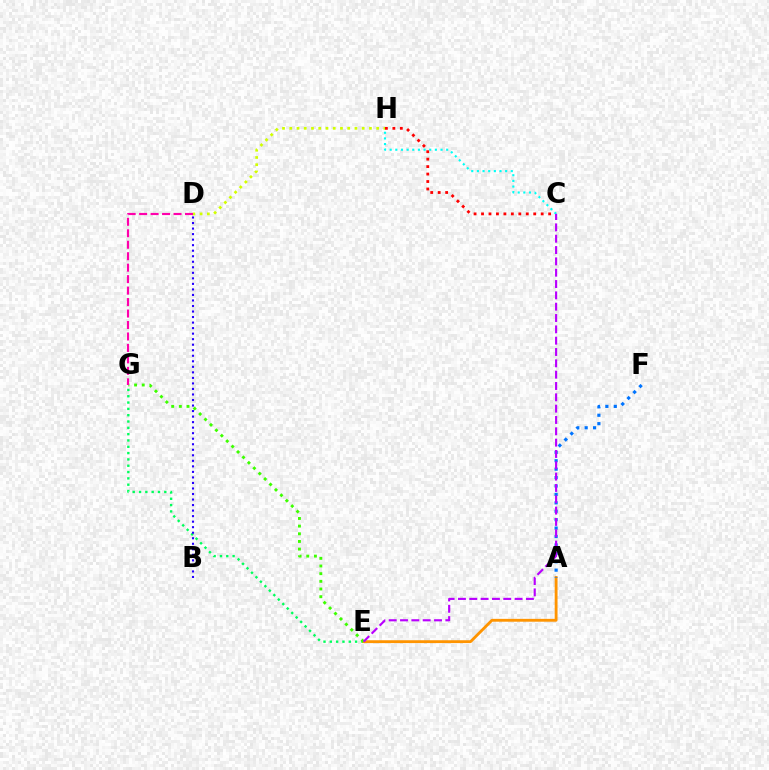{('C', 'H'): [{'color': '#ff0000', 'line_style': 'dotted', 'thickness': 2.03}, {'color': '#00fff6', 'line_style': 'dotted', 'thickness': 1.54}], ('E', 'G'): [{'color': '#00ff5c', 'line_style': 'dotted', 'thickness': 1.72}, {'color': '#3dff00', 'line_style': 'dotted', 'thickness': 2.08}], ('A', 'E'): [{'color': '#ff9400', 'line_style': 'solid', 'thickness': 2.05}], ('A', 'F'): [{'color': '#0074ff', 'line_style': 'dotted', 'thickness': 2.29}], ('D', 'H'): [{'color': '#d1ff00', 'line_style': 'dotted', 'thickness': 1.97}], ('B', 'D'): [{'color': '#2500ff', 'line_style': 'dotted', 'thickness': 1.5}], ('D', 'G'): [{'color': '#ff00ac', 'line_style': 'dashed', 'thickness': 1.56}], ('C', 'E'): [{'color': '#b900ff', 'line_style': 'dashed', 'thickness': 1.54}]}